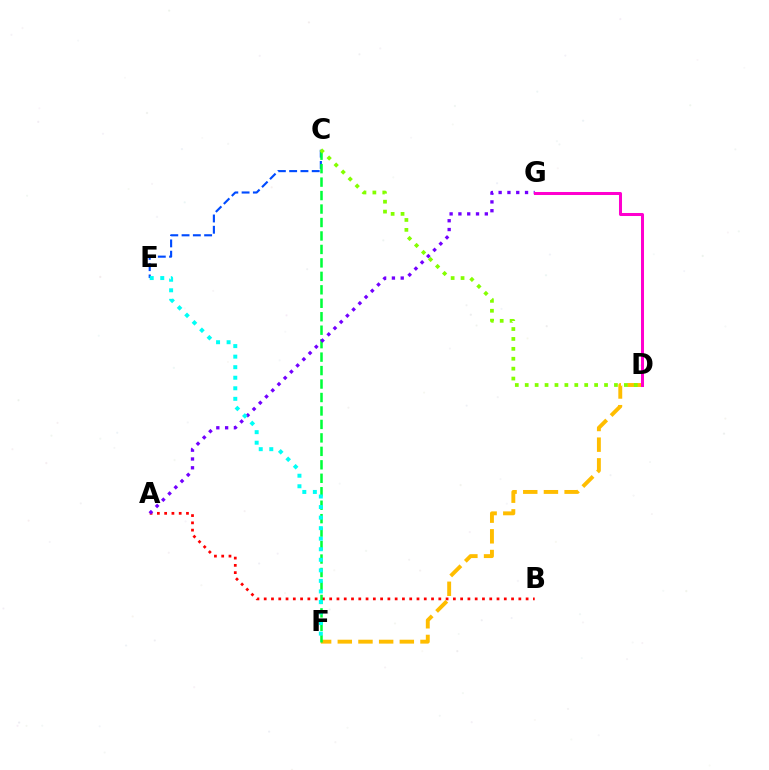{('A', 'B'): [{'color': '#ff0000', 'line_style': 'dotted', 'thickness': 1.98}], ('C', 'E'): [{'color': '#004bff', 'line_style': 'dashed', 'thickness': 1.53}], ('D', 'F'): [{'color': '#ffbd00', 'line_style': 'dashed', 'thickness': 2.81}], ('C', 'F'): [{'color': '#00ff39', 'line_style': 'dashed', 'thickness': 1.83}], ('C', 'D'): [{'color': '#84ff00', 'line_style': 'dotted', 'thickness': 2.69}], ('A', 'G'): [{'color': '#7200ff', 'line_style': 'dotted', 'thickness': 2.39}], ('D', 'G'): [{'color': '#ff00cf', 'line_style': 'solid', 'thickness': 2.17}], ('E', 'F'): [{'color': '#00fff6', 'line_style': 'dotted', 'thickness': 2.87}]}